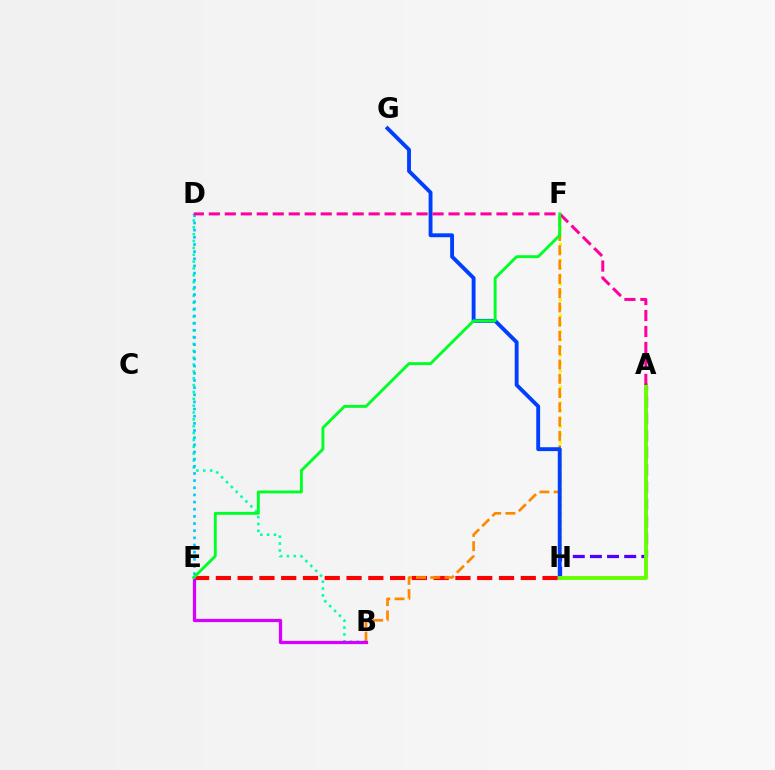{('F', 'H'): [{'color': '#eeff00', 'line_style': 'dotted', 'thickness': 2.15}], ('B', 'D'): [{'color': '#00ffaf', 'line_style': 'dotted', 'thickness': 1.86}], ('D', 'E'): [{'color': '#00c7ff', 'line_style': 'dotted', 'thickness': 1.94}], ('E', 'H'): [{'color': '#ff0000', 'line_style': 'dashed', 'thickness': 2.96}], ('A', 'H'): [{'color': '#4f00ff', 'line_style': 'dashed', 'thickness': 2.33}, {'color': '#66ff00', 'line_style': 'solid', 'thickness': 2.8}], ('B', 'F'): [{'color': '#ff8800', 'line_style': 'dashed', 'thickness': 1.94}], ('G', 'H'): [{'color': '#003fff', 'line_style': 'solid', 'thickness': 2.79}], ('B', 'E'): [{'color': '#d600ff', 'line_style': 'solid', 'thickness': 2.35}], ('A', 'D'): [{'color': '#ff00a0', 'line_style': 'dashed', 'thickness': 2.17}], ('E', 'F'): [{'color': '#00ff27', 'line_style': 'solid', 'thickness': 2.09}]}